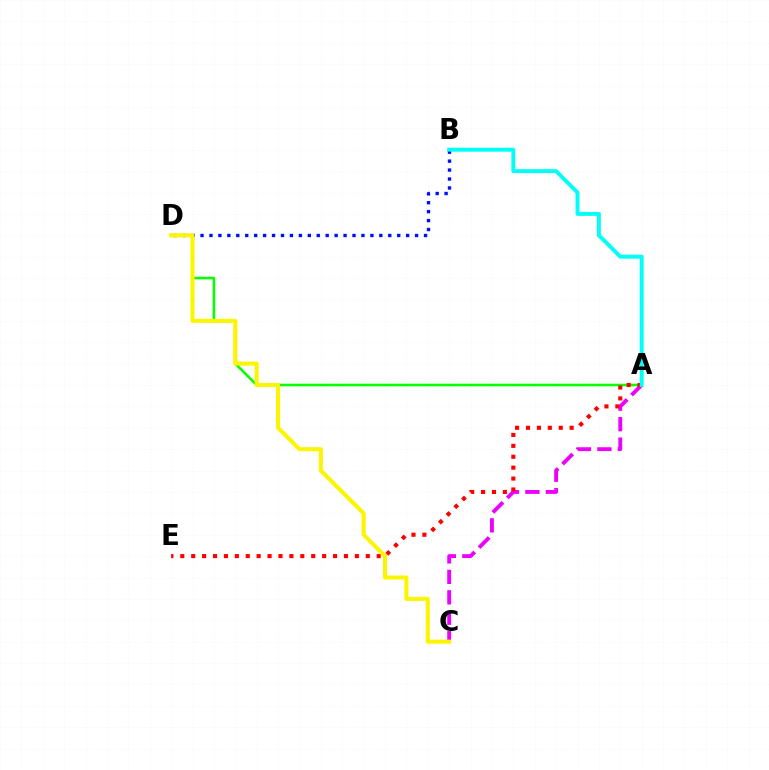{('A', 'D'): [{'color': '#08ff00', 'line_style': 'solid', 'thickness': 1.86}], ('B', 'D'): [{'color': '#0010ff', 'line_style': 'dotted', 'thickness': 2.43}], ('A', 'C'): [{'color': '#ee00ff', 'line_style': 'dashed', 'thickness': 2.78}], ('A', 'E'): [{'color': '#ff0000', 'line_style': 'dotted', 'thickness': 2.96}], ('C', 'D'): [{'color': '#fcf500', 'line_style': 'solid', 'thickness': 2.92}], ('A', 'B'): [{'color': '#00fff6', 'line_style': 'solid', 'thickness': 2.82}]}